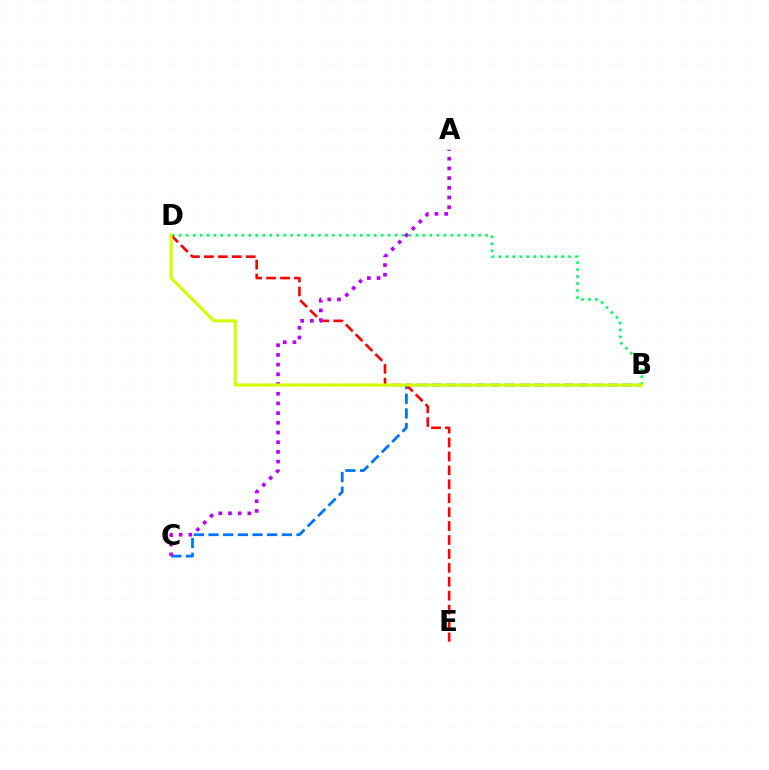{('B', 'C'): [{'color': '#0074ff', 'line_style': 'dashed', 'thickness': 1.99}], ('B', 'D'): [{'color': '#00ff5c', 'line_style': 'dotted', 'thickness': 1.89}, {'color': '#d1ff00', 'line_style': 'solid', 'thickness': 2.24}], ('D', 'E'): [{'color': '#ff0000', 'line_style': 'dashed', 'thickness': 1.89}], ('A', 'C'): [{'color': '#b900ff', 'line_style': 'dotted', 'thickness': 2.63}]}